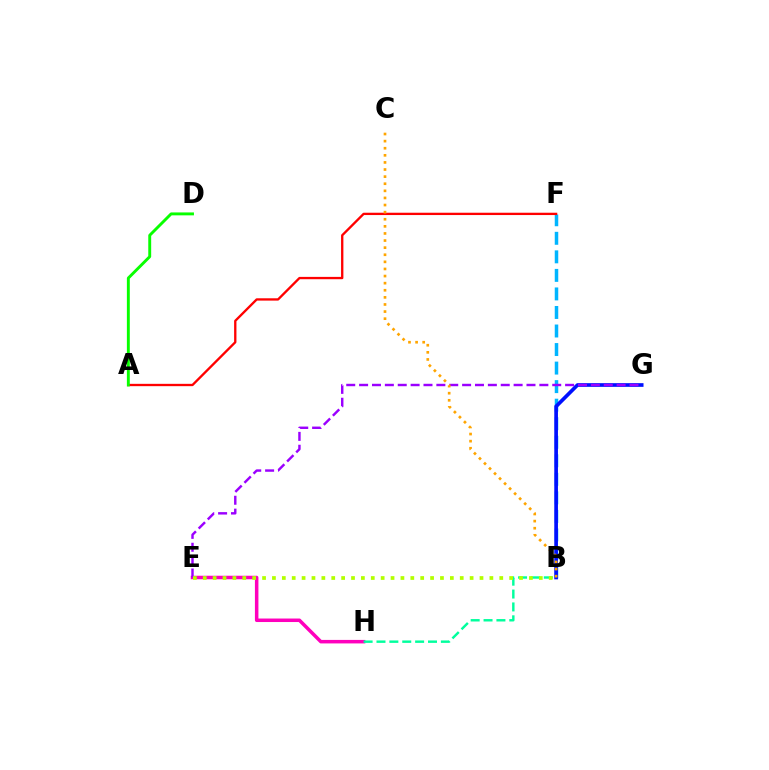{('B', 'F'): [{'color': '#00b5ff', 'line_style': 'dashed', 'thickness': 2.52}], ('B', 'G'): [{'color': '#0010ff', 'line_style': 'solid', 'thickness': 2.65}], ('E', 'H'): [{'color': '#ff00bd', 'line_style': 'solid', 'thickness': 2.52}], ('E', 'G'): [{'color': '#9b00ff', 'line_style': 'dashed', 'thickness': 1.75}], ('B', 'H'): [{'color': '#00ff9d', 'line_style': 'dashed', 'thickness': 1.75}], ('A', 'F'): [{'color': '#ff0000', 'line_style': 'solid', 'thickness': 1.68}], ('B', 'C'): [{'color': '#ffa500', 'line_style': 'dotted', 'thickness': 1.93}], ('A', 'D'): [{'color': '#08ff00', 'line_style': 'solid', 'thickness': 2.09}], ('B', 'E'): [{'color': '#b3ff00', 'line_style': 'dotted', 'thickness': 2.69}]}